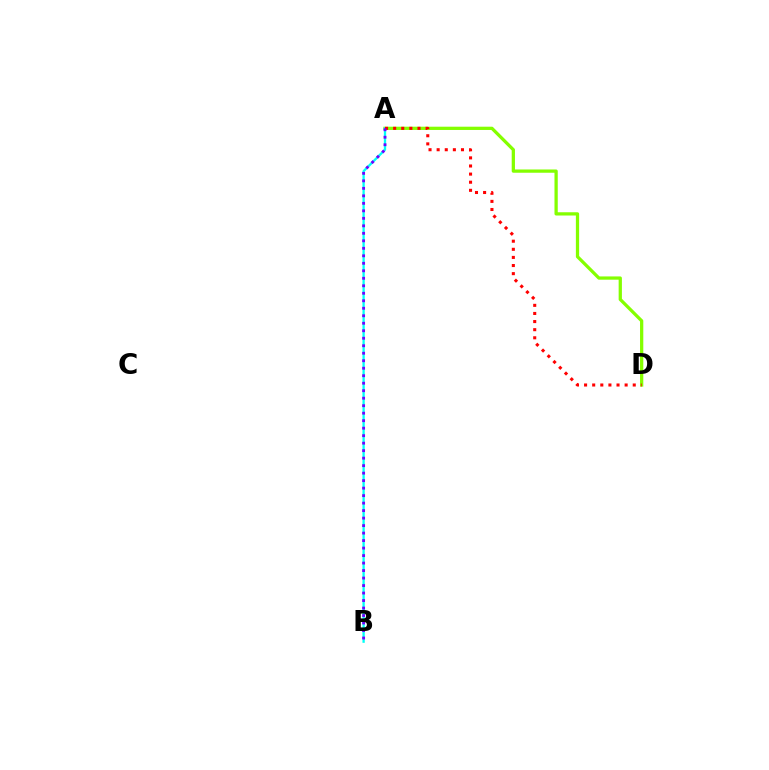{('A', 'D'): [{'color': '#84ff00', 'line_style': 'solid', 'thickness': 2.35}, {'color': '#ff0000', 'line_style': 'dotted', 'thickness': 2.2}], ('A', 'B'): [{'color': '#00fff6', 'line_style': 'solid', 'thickness': 1.66}, {'color': '#7200ff', 'line_style': 'dotted', 'thickness': 2.04}]}